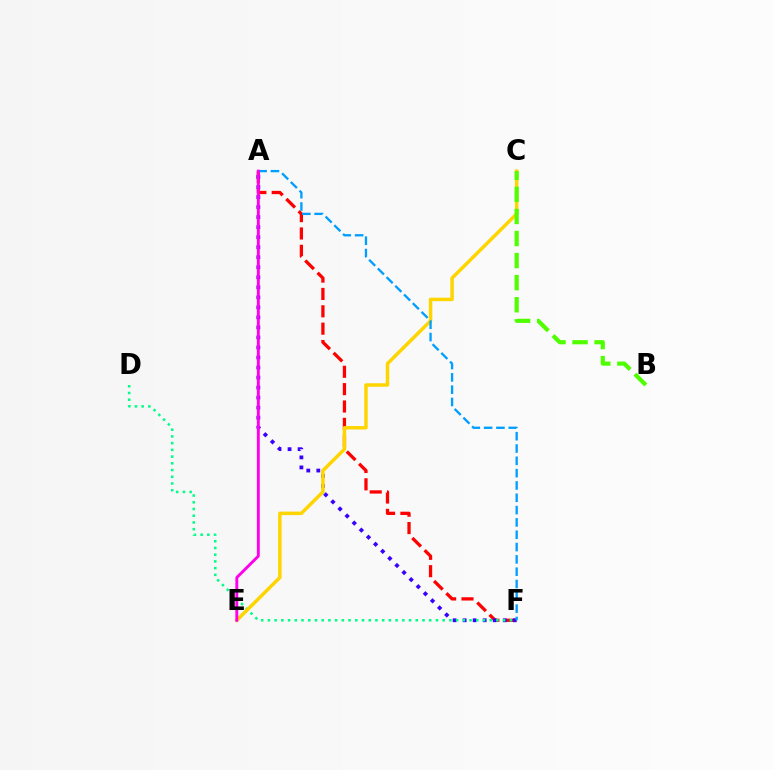{('A', 'F'): [{'color': '#ff0000', 'line_style': 'dashed', 'thickness': 2.36}, {'color': '#3700ff', 'line_style': 'dotted', 'thickness': 2.72}, {'color': '#009eff', 'line_style': 'dashed', 'thickness': 1.67}], ('D', 'F'): [{'color': '#00ff86', 'line_style': 'dotted', 'thickness': 1.83}], ('C', 'E'): [{'color': '#ffd500', 'line_style': 'solid', 'thickness': 2.51}], ('A', 'E'): [{'color': '#ff00ed', 'line_style': 'solid', 'thickness': 2.09}], ('B', 'C'): [{'color': '#4fff00', 'line_style': 'dashed', 'thickness': 3.0}]}